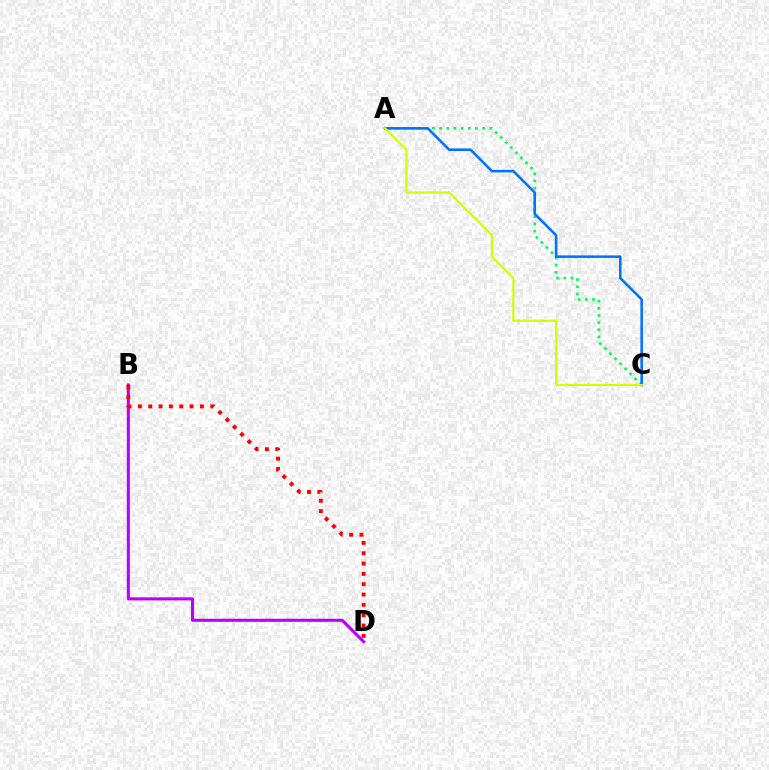{('A', 'C'): [{'color': '#00ff5c', 'line_style': 'dotted', 'thickness': 1.95}, {'color': '#0074ff', 'line_style': 'solid', 'thickness': 1.86}, {'color': '#d1ff00', 'line_style': 'solid', 'thickness': 1.55}], ('B', 'D'): [{'color': '#b900ff', 'line_style': 'solid', 'thickness': 2.2}, {'color': '#ff0000', 'line_style': 'dotted', 'thickness': 2.81}]}